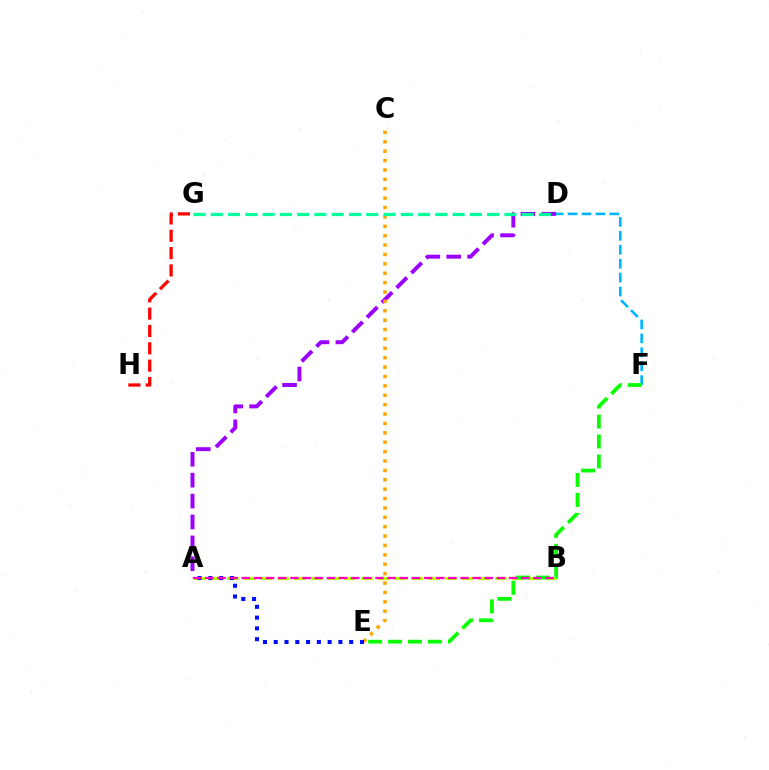{('A', 'D'): [{'color': '#9b00ff', 'line_style': 'dashed', 'thickness': 2.84}], ('C', 'E'): [{'color': '#ffa500', 'line_style': 'dotted', 'thickness': 2.55}], ('D', 'F'): [{'color': '#00b5ff', 'line_style': 'dashed', 'thickness': 1.89}], ('G', 'H'): [{'color': '#ff0000', 'line_style': 'dashed', 'thickness': 2.36}], ('A', 'B'): [{'color': '#b3ff00', 'line_style': 'dashed', 'thickness': 2.28}, {'color': '#ff00bd', 'line_style': 'dashed', 'thickness': 1.65}], ('E', 'F'): [{'color': '#08ff00', 'line_style': 'dashed', 'thickness': 2.71}], ('D', 'G'): [{'color': '#00ff9d', 'line_style': 'dashed', 'thickness': 2.35}], ('A', 'E'): [{'color': '#0010ff', 'line_style': 'dotted', 'thickness': 2.93}]}